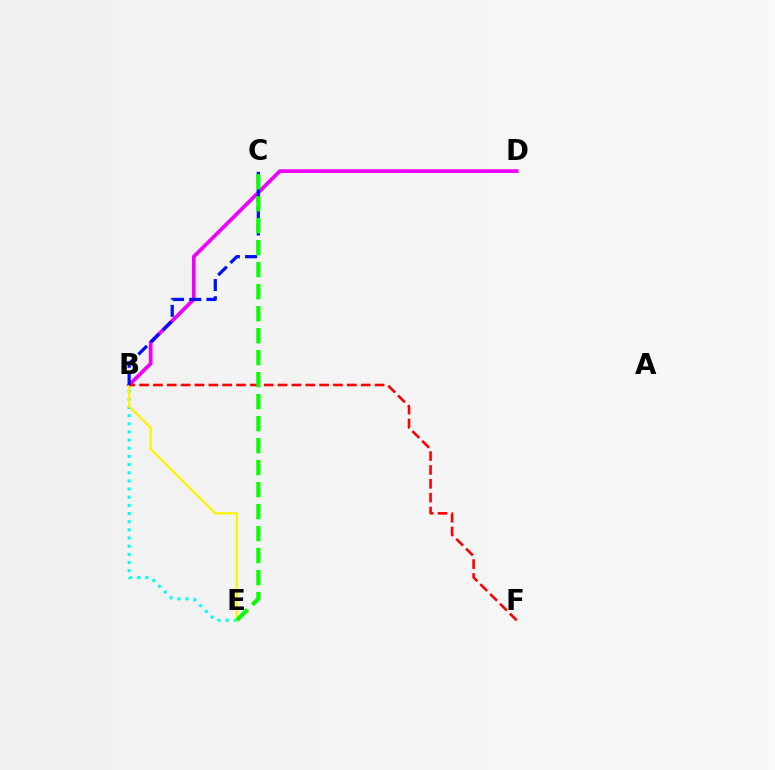{('B', 'D'): [{'color': '#ee00ff', 'line_style': 'solid', 'thickness': 2.68}], ('B', 'E'): [{'color': '#00fff6', 'line_style': 'dotted', 'thickness': 2.22}, {'color': '#fcf500', 'line_style': 'solid', 'thickness': 1.64}], ('B', 'F'): [{'color': '#ff0000', 'line_style': 'dashed', 'thickness': 1.88}], ('B', 'C'): [{'color': '#0010ff', 'line_style': 'dashed', 'thickness': 2.34}], ('C', 'E'): [{'color': '#08ff00', 'line_style': 'dashed', 'thickness': 2.99}]}